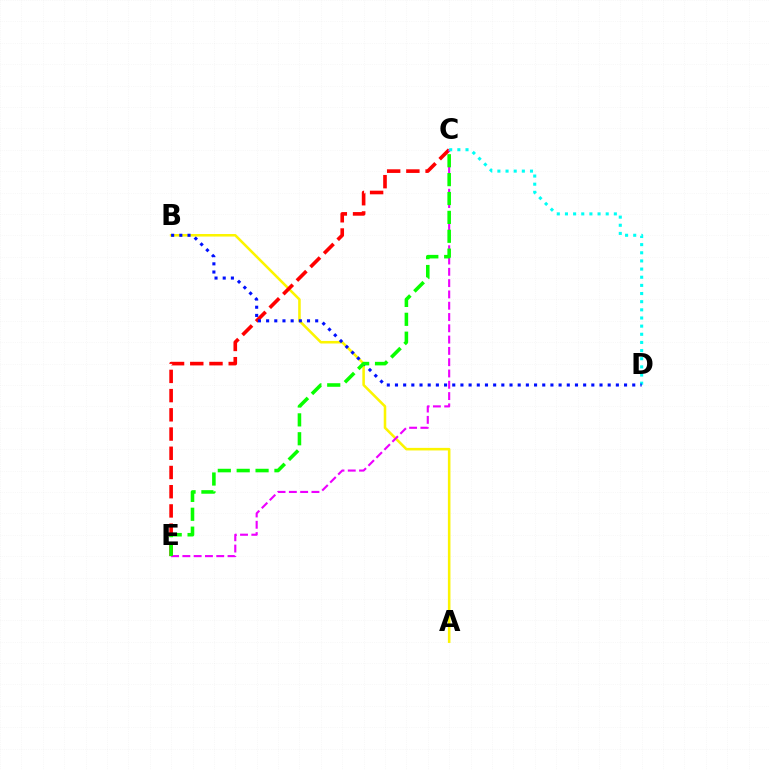{('A', 'B'): [{'color': '#fcf500', 'line_style': 'solid', 'thickness': 1.84}], ('C', 'E'): [{'color': '#ff0000', 'line_style': 'dashed', 'thickness': 2.61}, {'color': '#ee00ff', 'line_style': 'dashed', 'thickness': 1.53}, {'color': '#08ff00', 'line_style': 'dashed', 'thickness': 2.56}], ('C', 'D'): [{'color': '#00fff6', 'line_style': 'dotted', 'thickness': 2.21}], ('B', 'D'): [{'color': '#0010ff', 'line_style': 'dotted', 'thickness': 2.22}]}